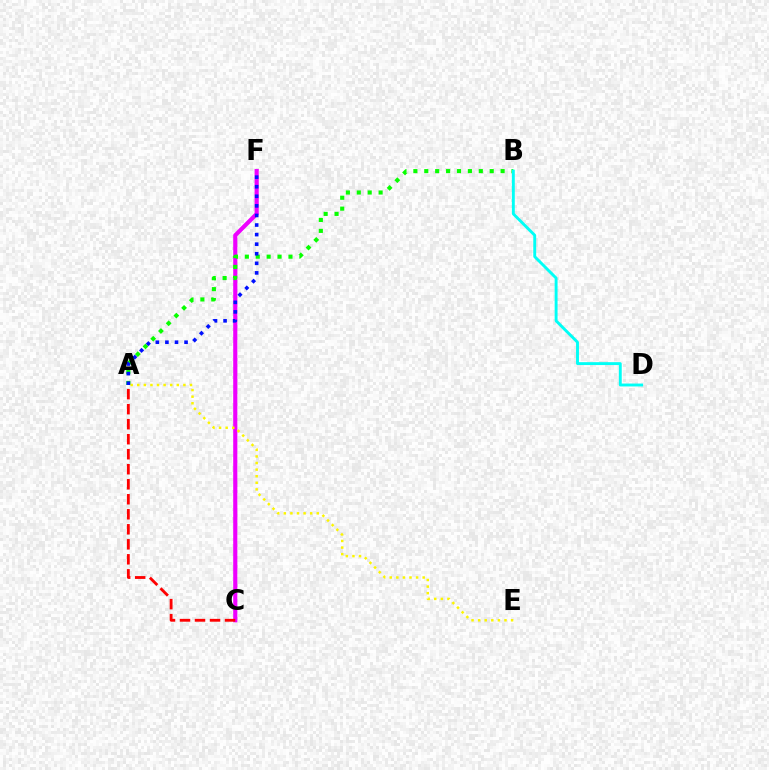{('C', 'F'): [{'color': '#ee00ff', 'line_style': 'solid', 'thickness': 2.98}], ('A', 'C'): [{'color': '#ff0000', 'line_style': 'dashed', 'thickness': 2.04}], ('A', 'B'): [{'color': '#08ff00', 'line_style': 'dotted', 'thickness': 2.96}], ('A', 'E'): [{'color': '#fcf500', 'line_style': 'dotted', 'thickness': 1.79}], ('A', 'F'): [{'color': '#0010ff', 'line_style': 'dotted', 'thickness': 2.6}], ('B', 'D'): [{'color': '#00fff6', 'line_style': 'solid', 'thickness': 2.09}]}